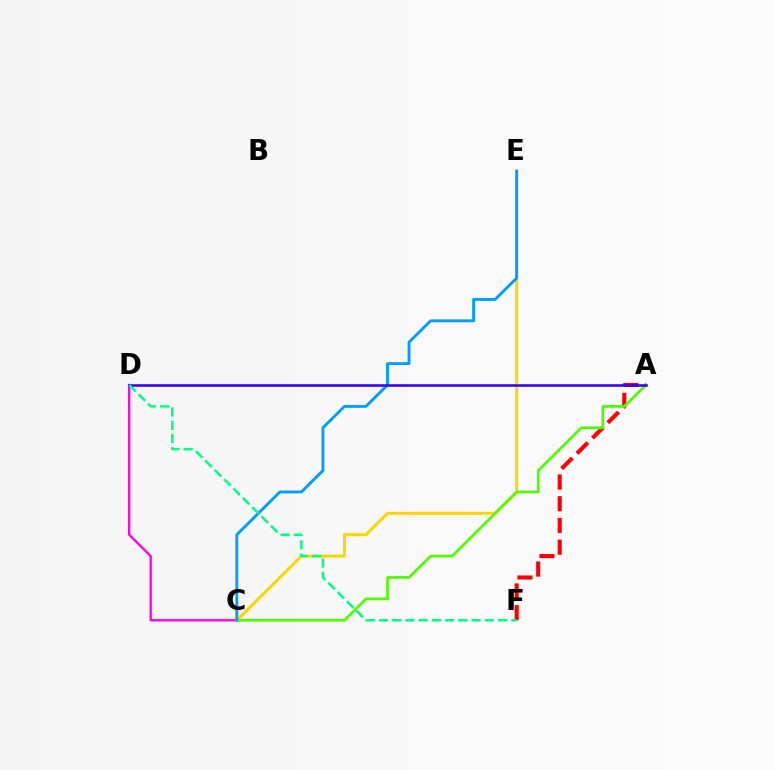{('C', 'D'): [{'color': '#ff00ed', 'line_style': 'solid', 'thickness': 1.67}], ('A', 'F'): [{'color': '#ff0000', 'line_style': 'dashed', 'thickness': 2.95}], ('C', 'E'): [{'color': '#ffd500', 'line_style': 'solid', 'thickness': 2.18}, {'color': '#009eff', 'line_style': 'solid', 'thickness': 2.08}], ('A', 'C'): [{'color': '#4fff00', 'line_style': 'solid', 'thickness': 1.96}], ('A', 'D'): [{'color': '#3700ff', 'line_style': 'solid', 'thickness': 1.85}], ('D', 'F'): [{'color': '#00ff86', 'line_style': 'dashed', 'thickness': 1.8}]}